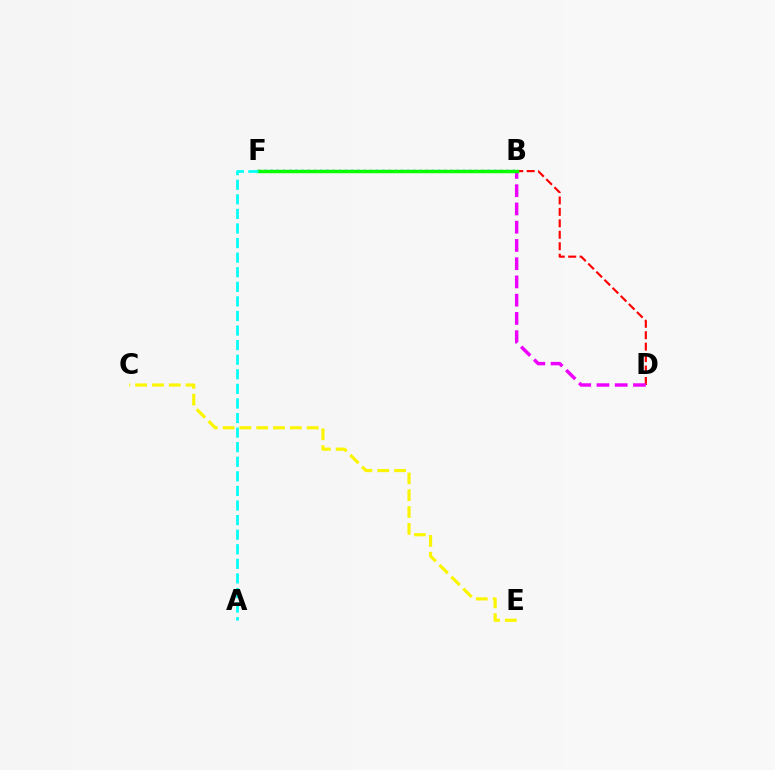{('B', 'D'): [{'color': '#ff0000', 'line_style': 'dashed', 'thickness': 1.56}, {'color': '#ee00ff', 'line_style': 'dashed', 'thickness': 2.48}], ('C', 'E'): [{'color': '#fcf500', 'line_style': 'dashed', 'thickness': 2.28}], ('B', 'F'): [{'color': '#0010ff', 'line_style': 'dotted', 'thickness': 1.69}, {'color': '#08ff00', 'line_style': 'solid', 'thickness': 2.49}], ('A', 'F'): [{'color': '#00fff6', 'line_style': 'dashed', 'thickness': 1.98}]}